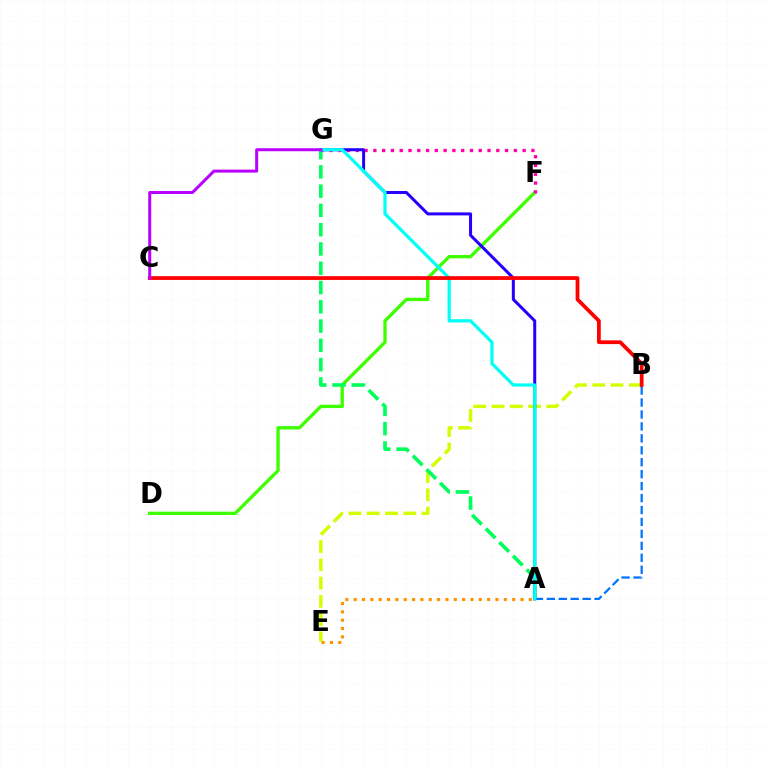{('D', 'F'): [{'color': '#3dff00', 'line_style': 'solid', 'thickness': 2.4}], ('B', 'E'): [{'color': '#d1ff00', 'line_style': 'dashed', 'thickness': 2.48}], ('A', 'G'): [{'color': '#00ff5c', 'line_style': 'dashed', 'thickness': 2.62}, {'color': '#2500ff', 'line_style': 'solid', 'thickness': 2.17}, {'color': '#00fff6', 'line_style': 'solid', 'thickness': 2.33}], ('F', 'G'): [{'color': '#ff00ac', 'line_style': 'dotted', 'thickness': 2.39}], ('A', 'B'): [{'color': '#0074ff', 'line_style': 'dashed', 'thickness': 1.62}], ('B', 'C'): [{'color': '#ff0000', 'line_style': 'solid', 'thickness': 2.7}], ('C', 'G'): [{'color': '#b900ff', 'line_style': 'solid', 'thickness': 2.16}], ('A', 'E'): [{'color': '#ff9400', 'line_style': 'dotted', 'thickness': 2.27}]}